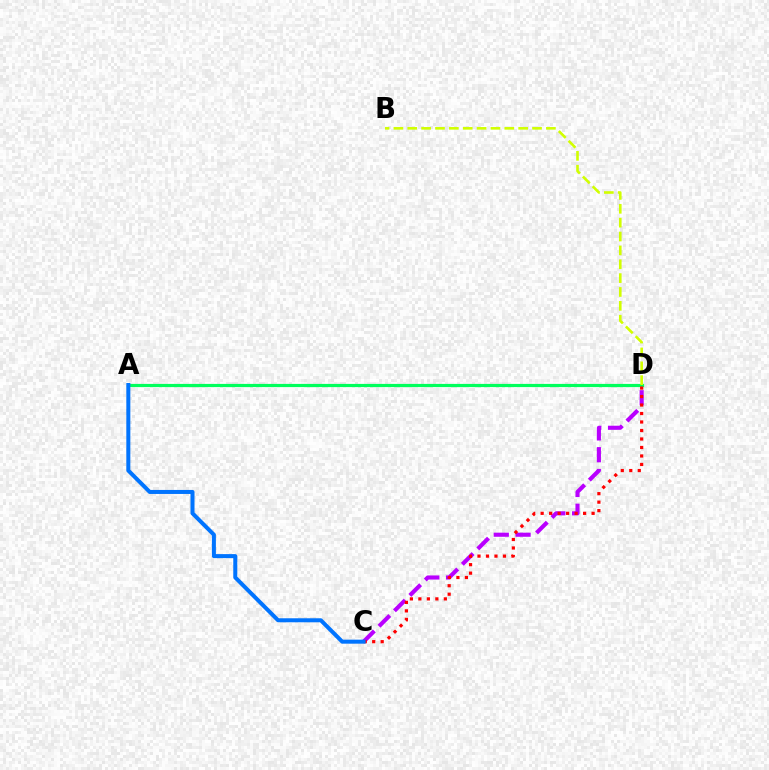{('C', 'D'): [{'color': '#b900ff', 'line_style': 'dashed', 'thickness': 2.96}, {'color': '#ff0000', 'line_style': 'dotted', 'thickness': 2.31}], ('A', 'D'): [{'color': '#00ff5c', 'line_style': 'solid', 'thickness': 2.31}], ('B', 'D'): [{'color': '#d1ff00', 'line_style': 'dashed', 'thickness': 1.88}], ('A', 'C'): [{'color': '#0074ff', 'line_style': 'solid', 'thickness': 2.89}]}